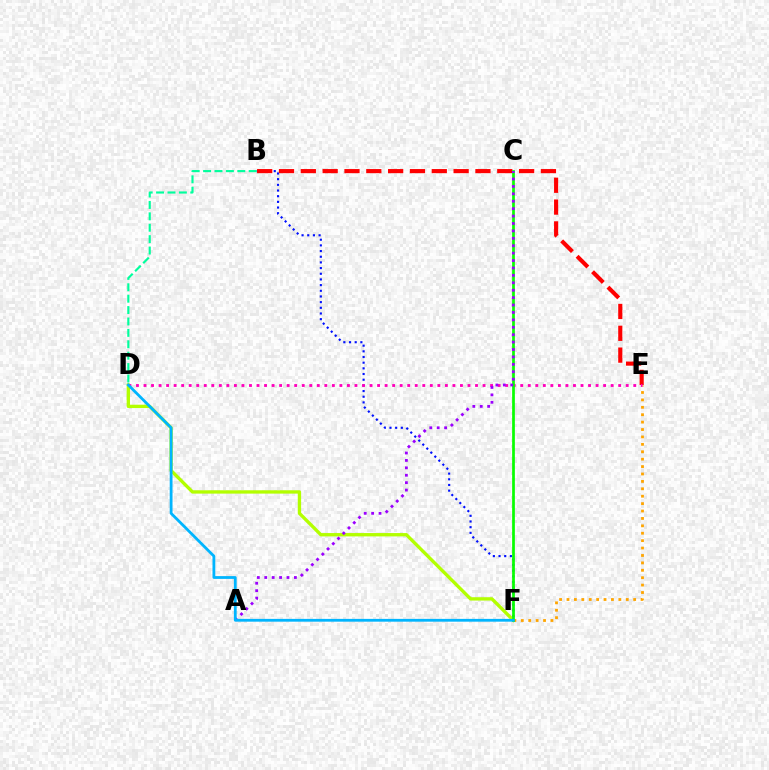{('B', 'F'): [{'color': '#0010ff', 'line_style': 'dotted', 'thickness': 1.54}], ('B', 'E'): [{'color': '#ff0000', 'line_style': 'dashed', 'thickness': 2.97}], ('D', 'F'): [{'color': '#b3ff00', 'line_style': 'solid', 'thickness': 2.4}, {'color': '#00b5ff', 'line_style': 'solid', 'thickness': 2.01}], ('E', 'F'): [{'color': '#ffa500', 'line_style': 'dotted', 'thickness': 2.01}], ('D', 'E'): [{'color': '#ff00bd', 'line_style': 'dotted', 'thickness': 2.05}], ('C', 'F'): [{'color': '#08ff00', 'line_style': 'solid', 'thickness': 1.96}], ('A', 'C'): [{'color': '#9b00ff', 'line_style': 'dotted', 'thickness': 2.01}], ('B', 'D'): [{'color': '#00ff9d', 'line_style': 'dashed', 'thickness': 1.55}]}